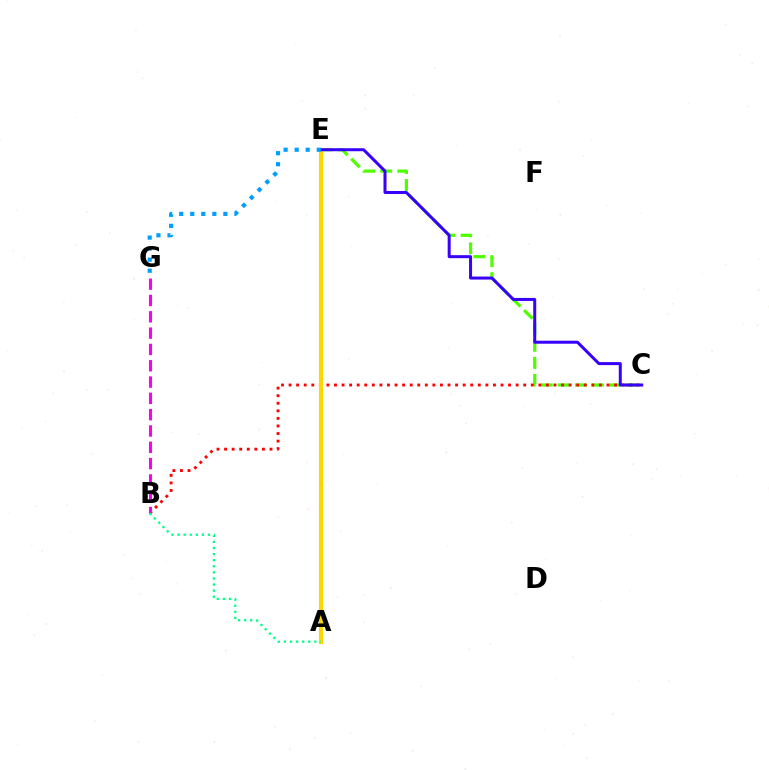{('C', 'E'): [{'color': '#4fff00', 'line_style': 'dashed', 'thickness': 2.32}, {'color': '#3700ff', 'line_style': 'solid', 'thickness': 2.17}], ('B', 'C'): [{'color': '#ff0000', 'line_style': 'dotted', 'thickness': 2.06}], ('B', 'G'): [{'color': '#ff00ed', 'line_style': 'dashed', 'thickness': 2.22}], ('A', 'E'): [{'color': '#ffd500', 'line_style': 'solid', 'thickness': 2.97}], ('A', 'B'): [{'color': '#00ff86', 'line_style': 'dotted', 'thickness': 1.65}], ('E', 'G'): [{'color': '#009eff', 'line_style': 'dotted', 'thickness': 3.0}]}